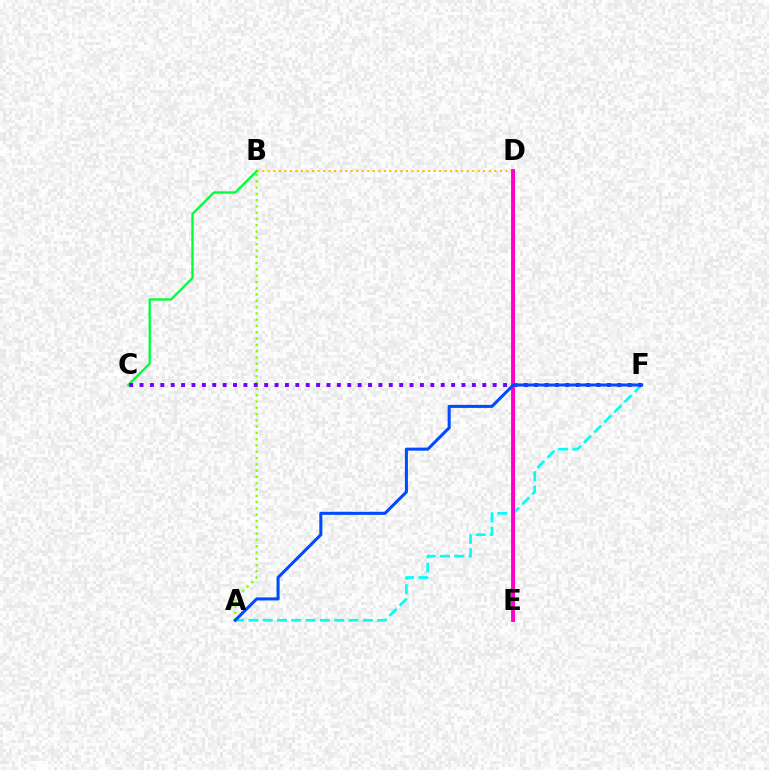{('D', 'E'): [{'color': '#ff0000', 'line_style': 'solid', 'thickness': 2.17}, {'color': '#ff00cf', 'line_style': 'solid', 'thickness': 2.79}], ('A', 'B'): [{'color': '#84ff00', 'line_style': 'dotted', 'thickness': 1.71}], ('B', 'C'): [{'color': '#00ff39', 'line_style': 'solid', 'thickness': 1.68}], ('A', 'F'): [{'color': '#00fff6', 'line_style': 'dashed', 'thickness': 1.94}, {'color': '#004bff', 'line_style': 'solid', 'thickness': 2.2}], ('C', 'F'): [{'color': '#7200ff', 'line_style': 'dotted', 'thickness': 2.82}], ('B', 'D'): [{'color': '#ffbd00', 'line_style': 'dotted', 'thickness': 1.5}]}